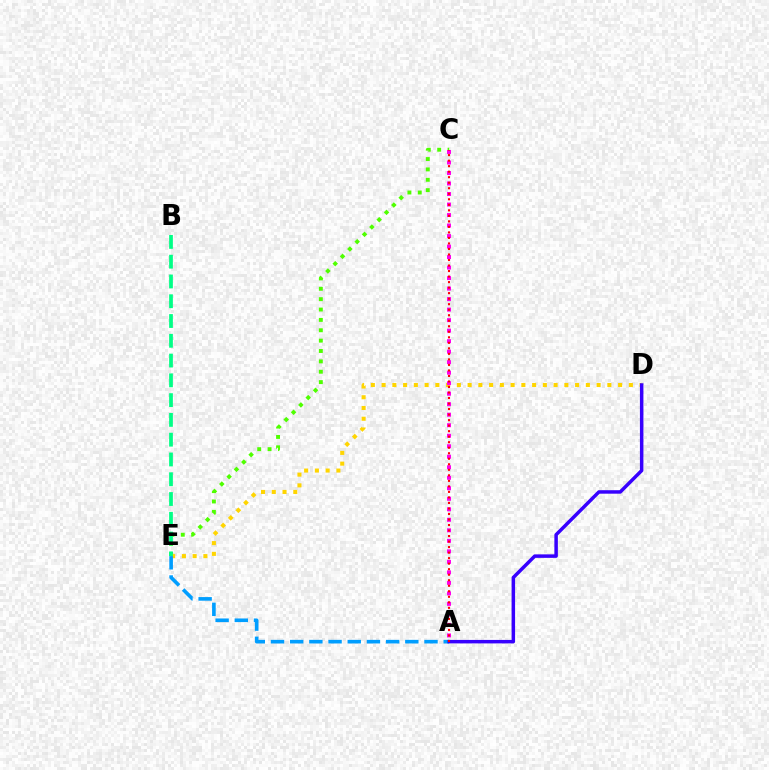{('C', 'E'): [{'color': '#4fff00', 'line_style': 'dotted', 'thickness': 2.82}], ('D', 'E'): [{'color': '#ffd500', 'line_style': 'dotted', 'thickness': 2.92}], ('A', 'E'): [{'color': '#009eff', 'line_style': 'dashed', 'thickness': 2.61}], ('A', 'C'): [{'color': '#ff00ed', 'line_style': 'dotted', 'thickness': 2.86}, {'color': '#ff0000', 'line_style': 'dotted', 'thickness': 1.5}], ('B', 'E'): [{'color': '#00ff86', 'line_style': 'dashed', 'thickness': 2.69}], ('A', 'D'): [{'color': '#3700ff', 'line_style': 'solid', 'thickness': 2.51}]}